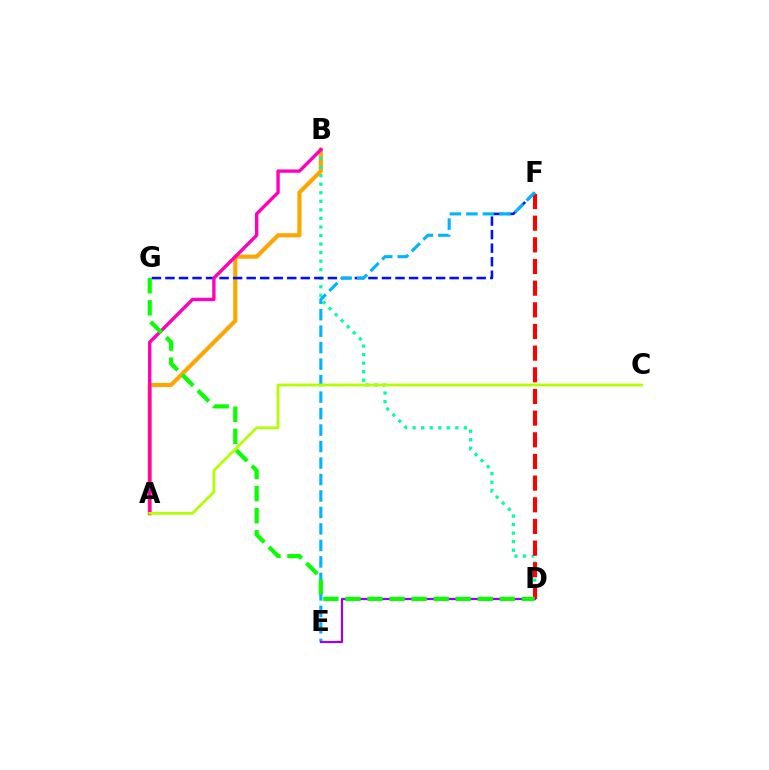{('A', 'B'): [{'color': '#ffa500', 'line_style': 'solid', 'thickness': 2.98}, {'color': '#ff00bd', 'line_style': 'solid', 'thickness': 2.42}], ('B', 'D'): [{'color': '#00ff9d', 'line_style': 'dotted', 'thickness': 2.32}], ('D', 'F'): [{'color': '#ff0000', 'line_style': 'dashed', 'thickness': 2.94}], ('F', 'G'): [{'color': '#0010ff', 'line_style': 'dashed', 'thickness': 1.84}], ('E', 'F'): [{'color': '#00b5ff', 'line_style': 'dashed', 'thickness': 2.24}], ('D', 'E'): [{'color': '#9b00ff', 'line_style': 'solid', 'thickness': 1.59}], ('A', 'C'): [{'color': '#b3ff00', 'line_style': 'solid', 'thickness': 1.98}], ('D', 'G'): [{'color': '#08ff00', 'line_style': 'dashed', 'thickness': 3.0}]}